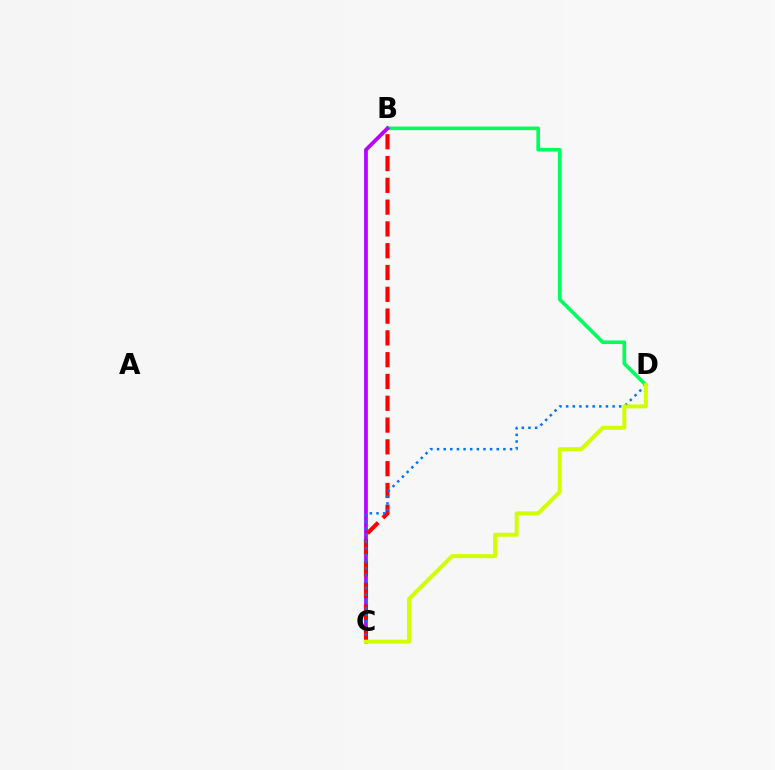{('B', 'D'): [{'color': '#00ff5c', 'line_style': 'solid', 'thickness': 2.61}], ('B', 'C'): [{'color': '#b900ff', 'line_style': 'solid', 'thickness': 2.7}, {'color': '#ff0000', 'line_style': 'dashed', 'thickness': 2.96}], ('C', 'D'): [{'color': '#0074ff', 'line_style': 'dotted', 'thickness': 1.8}, {'color': '#d1ff00', 'line_style': 'solid', 'thickness': 2.86}]}